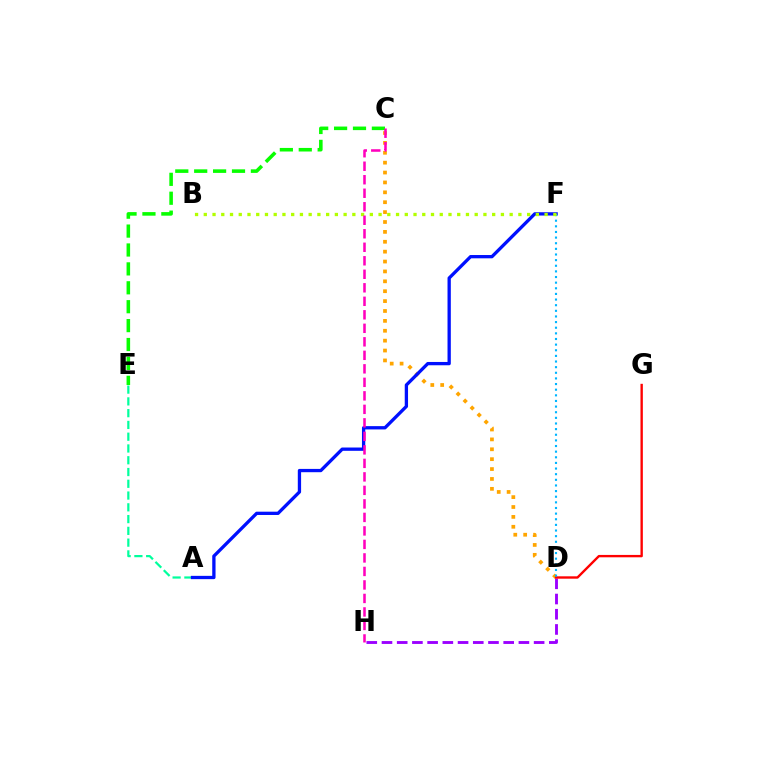{('D', 'H'): [{'color': '#9b00ff', 'line_style': 'dashed', 'thickness': 2.07}], ('A', 'E'): [{'color': '#00ff9d', 'line_style': 'dashed', 'thickness': 1.6}], ('C', 'D'): [{'color': '#ffa500', 'line_style': 'dotted', 'thickness': 2.69}], ('D', 'G'): [{'color': '#ff0000', 'line_style': 'solid', 'thickness': 1.71}], ('A', 'F'): [{'color': '#0010ff', 'line_style': 'solid', 'thickness': 2.37}], ('C', 'E'): [{'color': '#08ff00', 'line_style': 'dashed', 'thickness': 2.57}], ('D', 'F'): [{'color': '#00b5ff', 'line_style': 'dotted', 'thickness': 1.53}], ('B', 'F'): [{'color': '#b3ff00', 'line_style': 'dotted', 'thickness': 2.37}], ('C', 'H'): [{'color': '#ff00bd', 'line_style': 'dashed', 'thickness': 1.83}]}